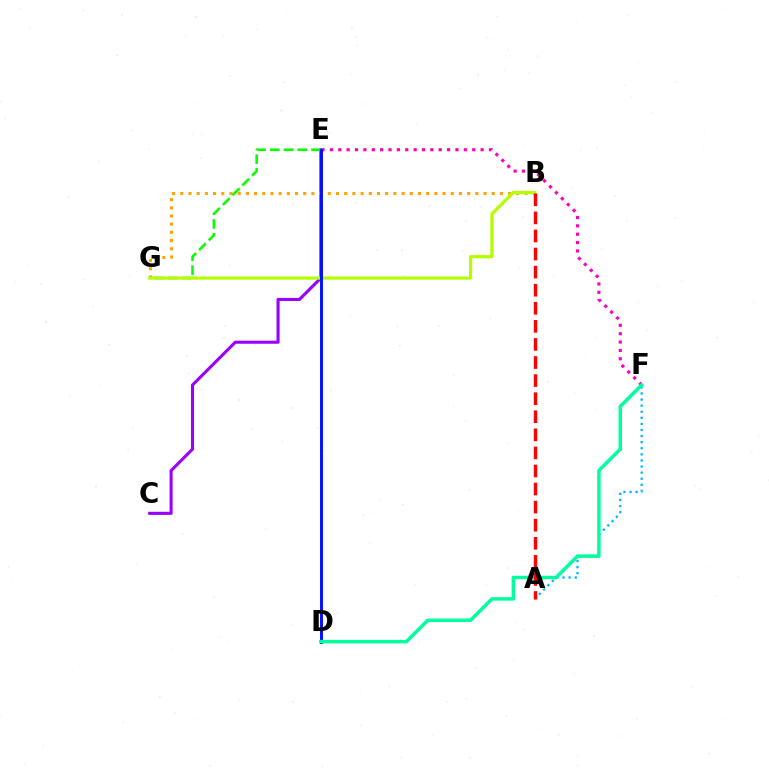{('C', 'E'): [{'color': '#9b00ff', 'line_style': 'solid', 'thickness': 2.22}], ('B', 'G'): [{'color': '#ffa500', 'line_style': 'dotted', 'thickness': 2.23}, {'color': '#b3ff00', 'line_style': 'solid', 'thickness': 2.3}], ('E', 'G'): [{'color': '#08ff00', 'line_style': 'dashed', 'thickness': 1.87}], ('E', 'F'): [{'color': '#ff00bd', 'line_style': 'dotted', 'thickness': 2.27}], ('A', 'F'): [{'color': '#00b5ff', 'line_style': 'dotted', 'thickness': 1.65}], ('D', 'E'): [{'color': '#0010ff', 'line_style': 'solid', 'thickness': 2.11}], ('D', 'F'): [{'color': '#00ff9d', 'line_style': 'solid', 'thickness': 2.51}], ('A', 'B'): [{'color': '#ff0000', 'line_style': 'dashed', 'thickness': 2.46}]}